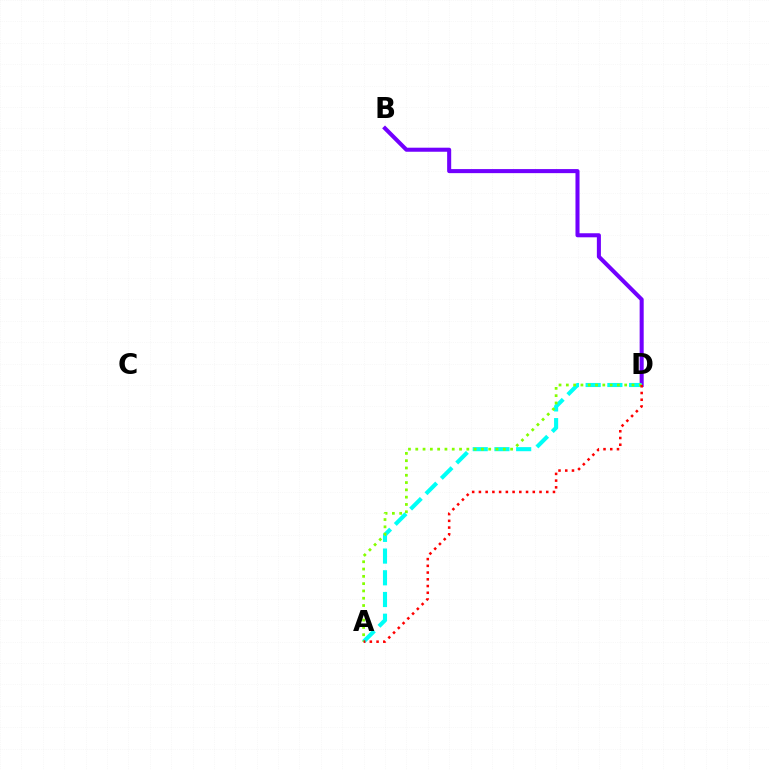{('B', 'D'): [{'color': '#7200ff', 'line_style': 'solid', 'thickness': 2.92}], ('A', 'D'): [{'color': '#00fff6', 'line_style': 'dashed', 'thickness': 2.95}, {'color': '#84ff00', 'line_style': 'dotted', 'thickness': 1.98}, {'color': '#ff0000', 'line_style': 'dotted', 'thickness': 1.83}]}